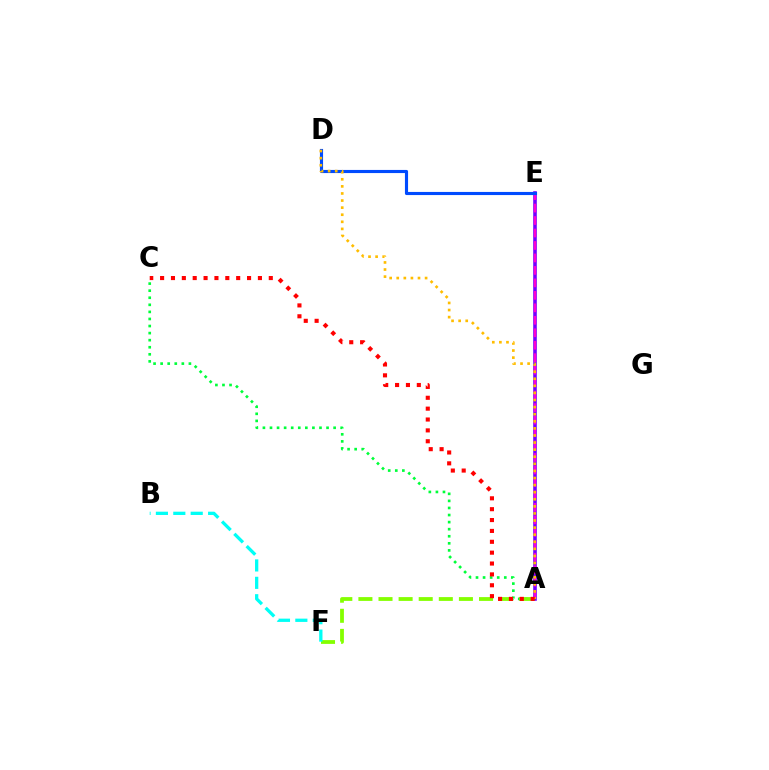{('A', 'E'): [{'color': '#7200ff', 'line_style': 'solid', 'thickness': 2.58}, {'color': '#ff00cf', 'line_style': 'dashed', 'thickness': 1.69}], ('A', 'C'): [{'color': '#00ff39', 'line_style': 'dotted', 'thickness': 1.92}, {'color': '#ff0000', 'line_style': 'dotted', 'thickness': 2.95}], ('A', 'F'): [{'color': '#84ff00', 'line_style': 'dashed', 'thickness': 2.73}], ('B', 'F'): [{'color': '#00fff6', 'line_style': 'dashed', 'thickness': 2.36}], ('D', 'E'): [{'color': '#004bff', 'line_style': 'solid', 'thickness': 2.25}], ('A', 'D'): [{'color': '#ffbd00', 'line_style': 'dotted', 'thickness': 1.93}]}